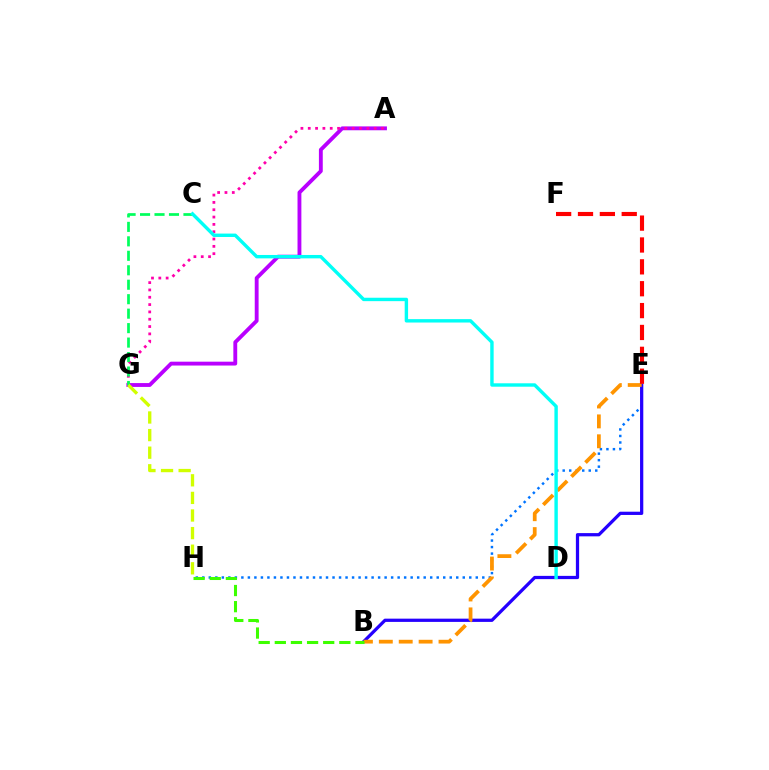{('E', 'H'): [{'color': '#0074ff', 'line_style': 'dotted', 'thickness': 1.77}], ('B', 'E'): [{'color': '#2500ff', 'line_style': 'solid', 'thickness': 2.34}, {'color': '#ff9400', 'line_style': 'dashed', 'thickness': 2.7}], ('A', 'G'): [{'color': '#b900ff', 'line_style': 'solid', 'thickness': 2.77}, {'color': '#ff00ac', 'line_style': 'dotted', 'thickness': 1.99}], ('C', 'G'): [{'color': '#00ff5c', 'line_style': 'dashed', 'thickness': 1.97}], ('C', 'D'): [{'color': '#00fff6', 'line_style': 'solid', 'thickness': 2.45}], ('B', 'H'): [{'color': '#3dff00', 'line_style': 'dashed', 'thickness': 2.19}], ('E', 'F'): [{'color': '#ff0000', 'line_style': 'dashed', 'thickness': 2.97}], ('G', 'H'): [{'color': '#d1ff00', 'line_style': 'dashed', 'thickness': 2.39}]}